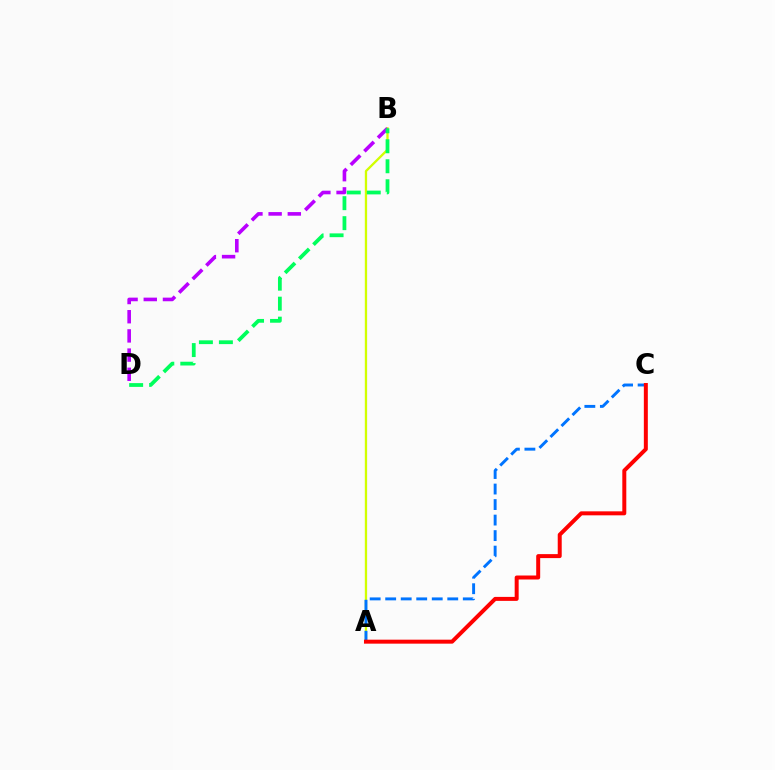{('A', 'B'): [{'color': '#d1ff00', 'line_style': 'solid', 'thickness': 1.66}], ('A', 'C'): [{'color': '#0074ff', 'line_style': 'dashed', 'thickness': 2.11}, {'color': '#ff0000', 'line_style': 'solid', 'thickness': 2.87}], ('B', 'D'): [{'color': '#b900ff', 'line_style': 'dashed', 'thickness': 2.61}, {'color': '#00ff5c', 'line_style': 'dashed', 'thickness': 2.72}]}